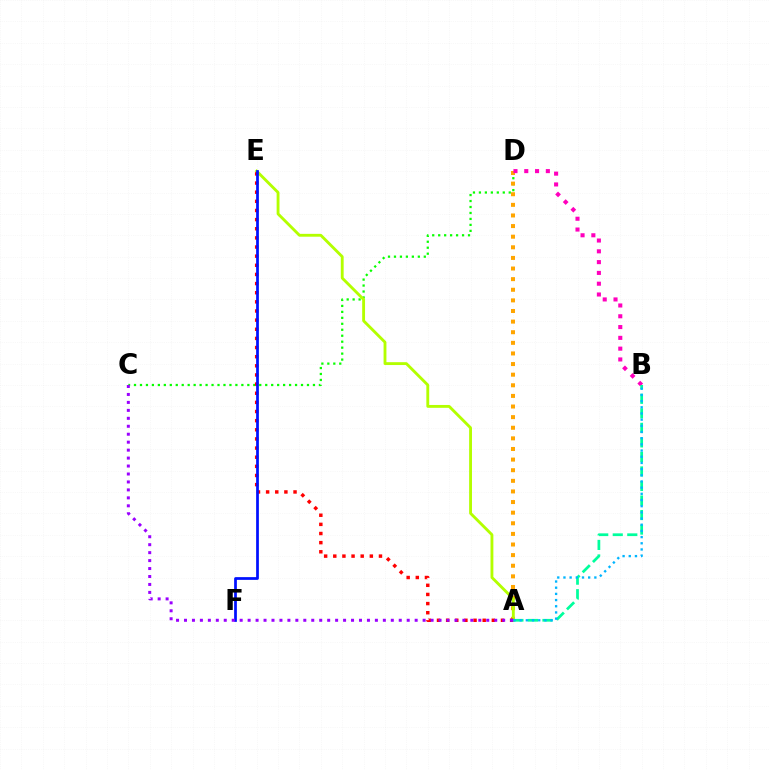{('C', 'D'): [{'color': '#08ff00', 'line_style': 'dotted', 'thickness': 1.62}], ('A', 'D'): [{'color': '#ffa500', 'line_style': 'dotted', 'thickness': 2.88}], ('B', 'D'): [{'color': '#ff00bd', 'line_style': 'dotted', 'thickness': 2.93}], ('A', 'E'): [{'color': '#b3ff00', 'line_style': 'solid', 'thickness': 2.05}, {'color': '#ff0000', 'line_style': 'dotted', 'thickness': 2.48}], ('A', 'B'): [{'color': '#00ff9d', 'line_style': 'dashed', 'thickness': 1.97}, {'color': '#00b5ff', 'line_style': 'dotted', 'thickness': 1.68}], ('E', 'F'): [{'color': '#0010ff', 'line_style': 'solid', 'thickness': 1.97}], ('A', 'C'): [{'color': '#9b00ff', 'line_style': 'dotted', 'thickness': 2.16}]}